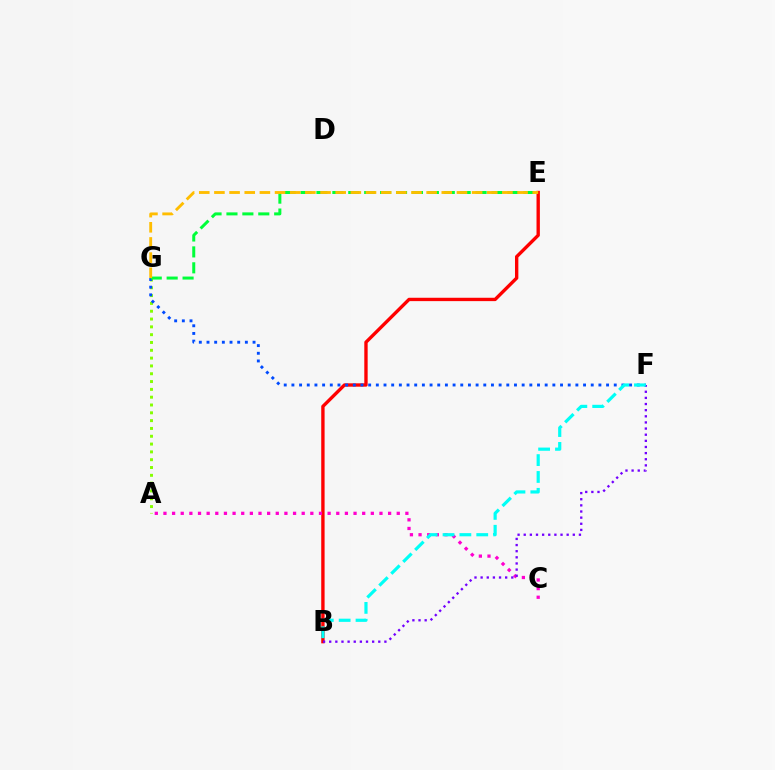{('B', 'E'): [{'color': '#ff0000', 'line_style': 'solid', 'thickness': 2.42}], ('A', 'C'): [{'color': '#ff00cf', 'line_style': 'dotted', 'thickness': 2.35}], ('A', 'G'): [{'color': '#84ff00', 'line_style': 'dotted', 'thickness': 2.12}], ('F', 'G'): [{'color': '#004bff', 'line_style': 'dotted', 'thickness': 2.09}], ('B', 'F'): [{'color': '#7200ff', 'line_style': 'dotted', 'thickness': 1.67}, {'color': '#00fff6', 'line_style': 'dashed', 'thickness': 2.29}], ('E', 'G'): [{'color': '#00ff39', 'line_style': 'dashed', 'thickness': 2.16}, {'color': '#ffbd00', 'line_style': 'dashed', 'thickness': 2.06}]}